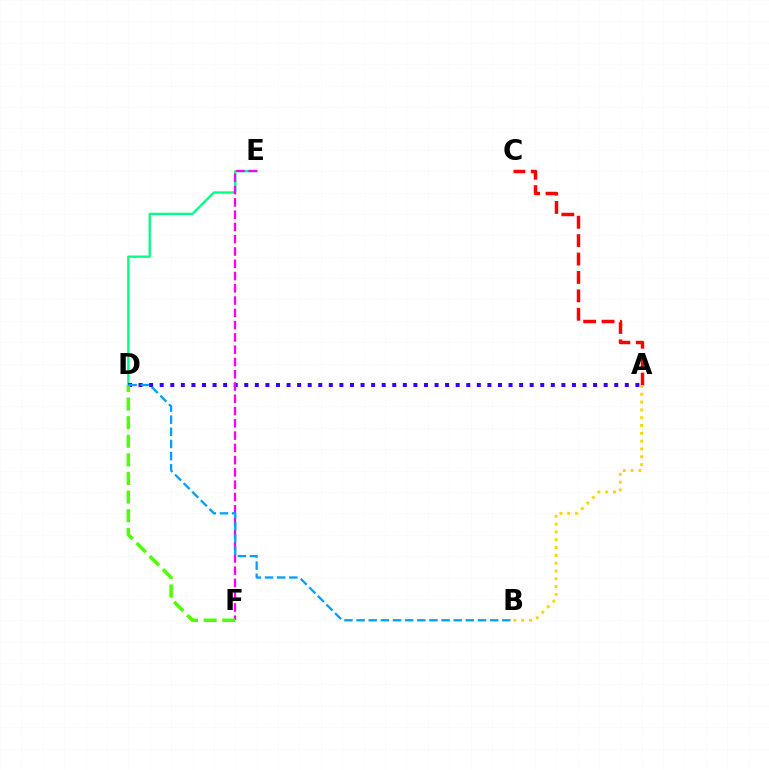{('D', 'E'): [{'color': '#00ff86', 'line_style': 'solid', 'thickness': 1.68}], ('A', 'D'): [{'color': '#3700ff', 'line_style': 'dotted', 'thickness': 2.87}], ('E', 'F'): [{'color': '#ff00ed', 'line_style': 'dashed', 'thickness': 1.67}], ('A', 'C'): [{'color': '#ff0000', 'line_style': 'dashed', 'thickness': 2.5}], ('D', 'F'): [{'color': '#4fff00', 'line_style': 'dashed', 'thickness': 2.53}], ('A', 'B'): [{'color': '#ffd500', 'line_style': 'dotted', 'thickness': 2.12}], ('B', 'D'): [{'color': '#009eff', 'line_style': 'dashed', 'thickness': 1.65}]}